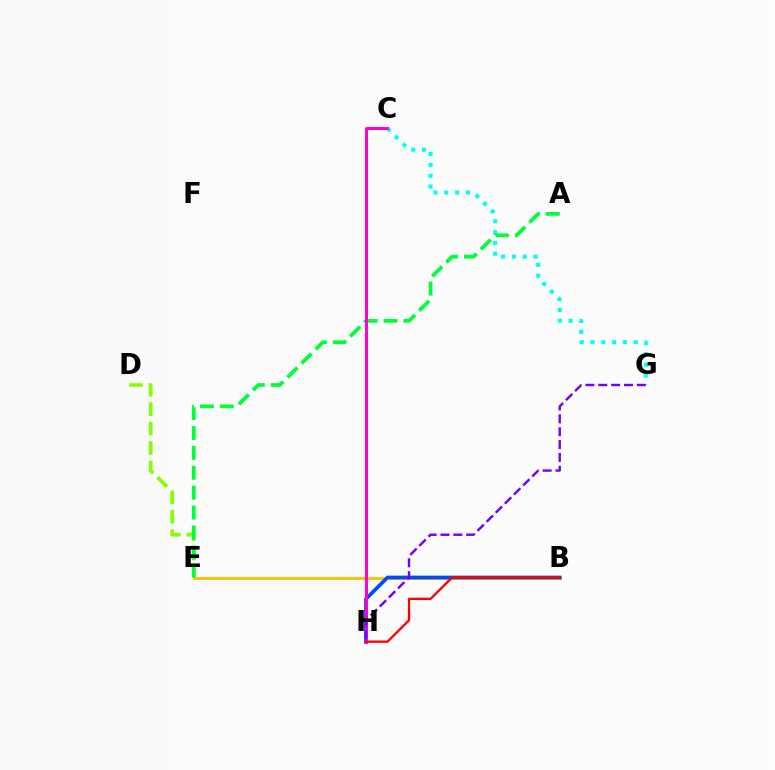{('C', 'G'): [{'color': '#00fff6', 'line_style': 'dotted', 'thickness': 2.94}], ('B', 'E'): [{'color': '#ffbd00', 'line_style': 'solid', 'thickness': 2.03}], ('B', 'H'): [{'color': '#004bff', 'line_style': 'solid', 'thickness': 2.68}, {'color': '#ff0000', 'line_style': 'solid', 'thickness': 1.68}], ('D', 'E'): [{'color': '#84ff00', 'line_style': 'dashed', 'thickness': 2.64}], ('A', 'E'): [{'color': '#00ff39', 'line_style': 'dashed', 'thickness': 2.7}], ('C', 'H'): [{'color': '#ff00cf', 'line_style': 'solid', 'thickness': 2.13}], ('G', 'H'): [{'color': '#7200ff', 'line_style': 'dashed', 'thickness': 1.75}]}